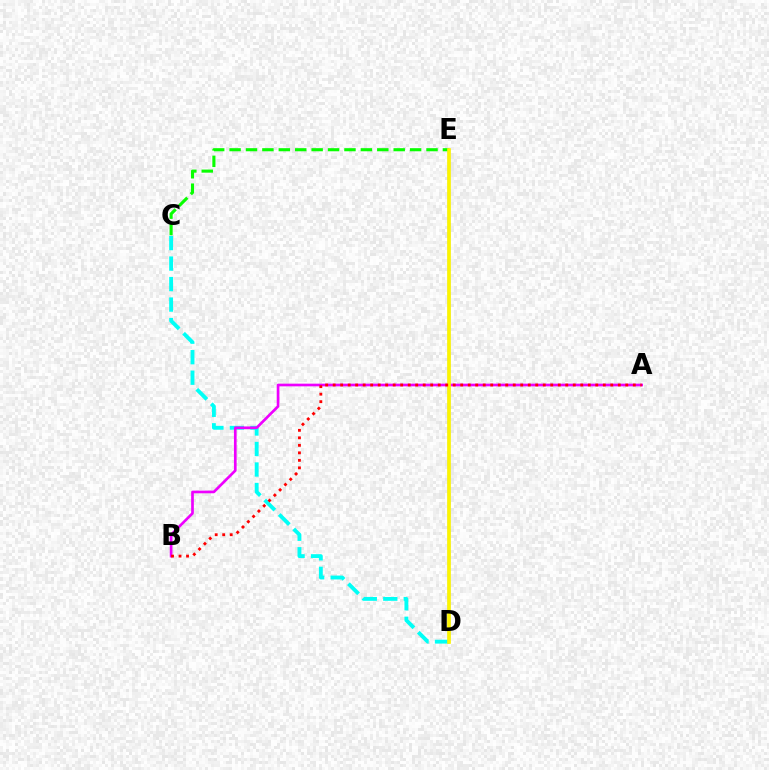{('C', 'E'): [{'color': '#08ff00', 'line_style': 'dashed', 'thickness': 2.23}], ('C', 'D'): [{'color': '#00fff6', 'line_style': 'dashed', 'thickness': 2.78}], ('D', 'E'): [{'color': '#0010ff', 'line_style': 'solid', 'thickness': 1.58}, {'color': '#fcf500', 'line_style': 'solid', 'thickness': 2.63}], ('A', 'B'): [{'color': '#ee00ff', 'line_style': 'solid', 'thickness': 1.93}, {'color': '#ff0000', 'line_style': 'dotted', 'thickness': 2.04}]}